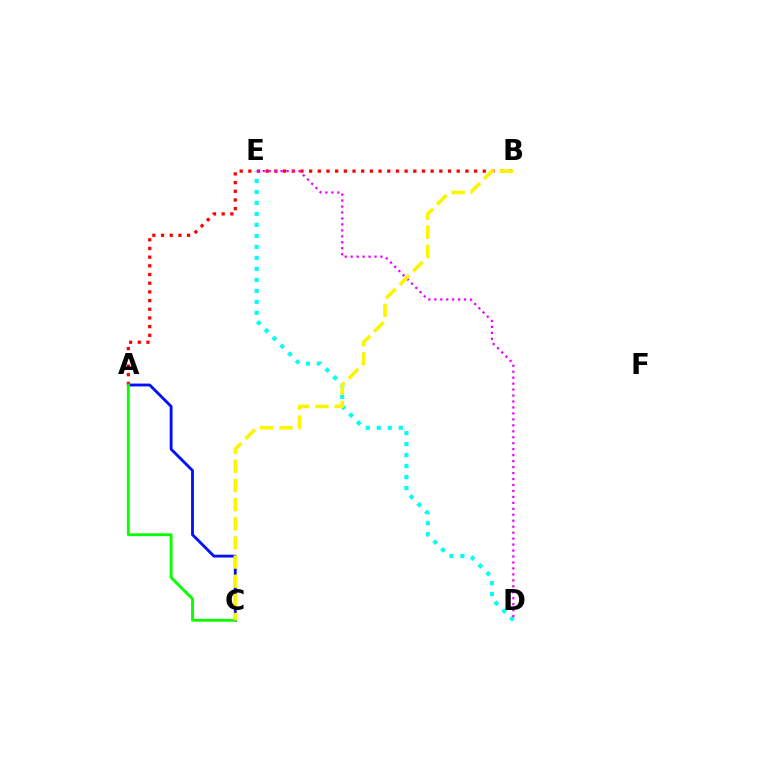{('D', 'E'): [{'color': '#00fff6', 'line_style': 'dotted', 'thickness': 2.99}, {'color': '#ee00ff', 'line_style': 'dotted', 'thickness': 1.62}], ('A', 'C'): [{'color': '#0010ff', 'line_style': 'solid', 'thickness': 2.04}, {'color': '#08ff00', 'line_style': 'solid', 'thickness': 2.05}], ('A', 'B'): [{'color': '#ff0000', 'line_style': 'dotted', 'thickness': 2.36}], ('B', 'C'): [{'color': '#fcf500', 'line_style': 'dashed', 'thickness': 2.6}]}